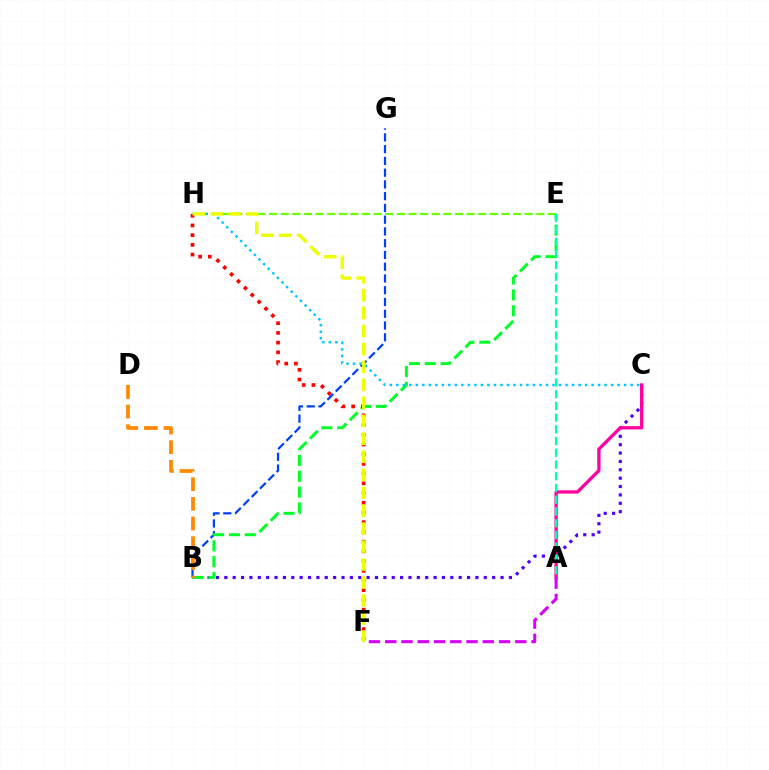{('B', 'G'): [{'color': '#003fff', 'line_style': 'dashed', 'thickness': 1.6}], ('B', 'C'): [{'color': '#4f00ff', 'line_style': 'dotted', 'thickness': 2.27}], ('A', 'C'): [{'color': '#ff00a0', 'line_style': 'solid', 'thickness': 2.37}], ('B', 'E'): [{'color': '#00ff27', 'line_style': 'dashed', 'thickness': 2.15}], ('B', 'D'): [{'color': '#ff8800', 'line_style': 'dashed', 'thickness': 2.67}], ('E', 'H'): [{'color': '#66ff00', 'line_style': 'dashed', 'thickness': 1.58}], ('A', 'F'): [{'color': '#d600ff', 'line_style': 'dashed', 'thickness': 2.21}], ('C', 'H'): [{'color': '#00c7ff', 'line_style': 'dotted', 'thickness': 1.77}], ('F', 'H'): [{'color': '#ff0000', 'line_style': 'dotted', 'thickness': 2.64}, {'color': '#eeff00', 'line_style': 'dashed', 'thickness': 2.44}], ('A', 'E'): [{'color': '#00ffaf', 'line_style': 'dashed', 'thickness': 1.59}]}